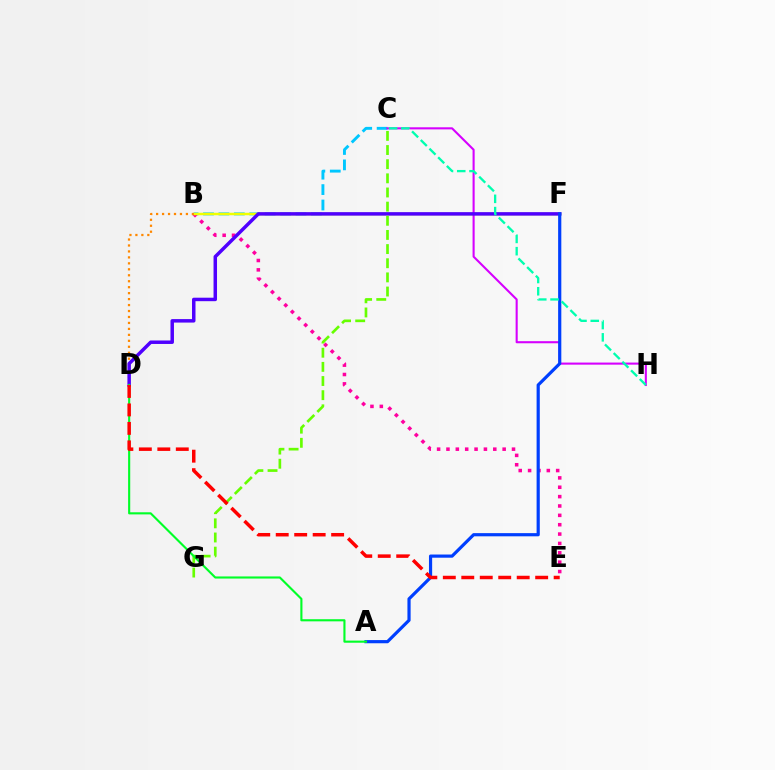{('B', 'C'): [{'color': '#00c7ff', 'line_style': 'dashed', 'thickness': 2.09}], ('B', 'E'): [{'color': '#ff00a0', 'line_style': 'dotted', 'thickness': 2.54}], ('B', 'F'): [{'color': '#eeff00', 'line_style': 'solid', 'thickness': 1.78}], ('C', 'H'): [{'color': '#d600ff', 'line_style': 'solid', 'thickness': 1.5}, {'color': '#00ffaf', 'line_style': 'dashed', 'thickness': 1.67}], ('B', 'D'): [{'color': '#ff8800', 'line_style': 'dotted', 'thickness': 1.62}], ('D', 'F'): [{'color': '#4f00ff', 'line_style': 'solid', 'thickness': 2.51}], ('A', 'F'): [{'color': '#003fff', 'line_style': 'solid', 'thickness': 2.29}], ('C', 'G'): [{'color': '#66ff00', 'line_style': 'dashed', 'thickness': 1.92}], ('A', 'D'): [{'color': '#00ff27', 'line_style': 'solid', 'thickness': 1.53}], ('D', 'E'): [{'color': '#ff0000', 'line_style': 'dashed', 'thickness': 2.51}]}